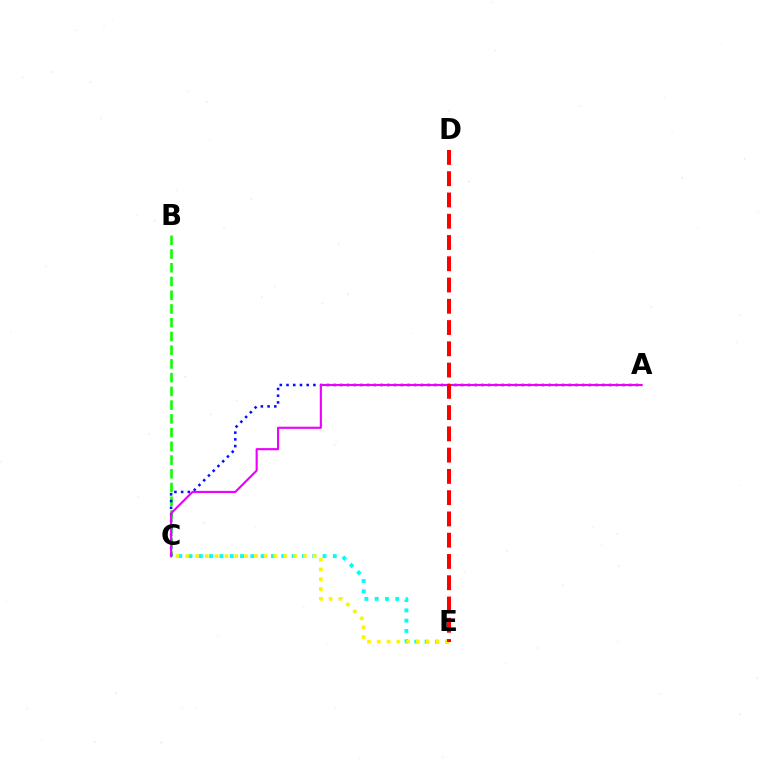{('C', 'E'): [{'color': '#00fff6', 'line_style': 'dotted', 'thickness': 2.8}, {'color': '#fcf500', 'line_style': 'dotted', 'thickness': 2.66}], ('B', 'C'): [{'color': '#08ff00', 'line_style': 'dashed', 'thickness': 1.87}], ('A', 'C'): [{'color': '#0010ff', 'line_style': 'dotted', 'thickness': 1.83}, {'color': '#ee00ff', 'line_style': 'solid', 'thickness': 1.53}], ('D', 'E'): [{'color': '#ff0000', 'line_style': 'dashed', 'thickness': 2.89}]}